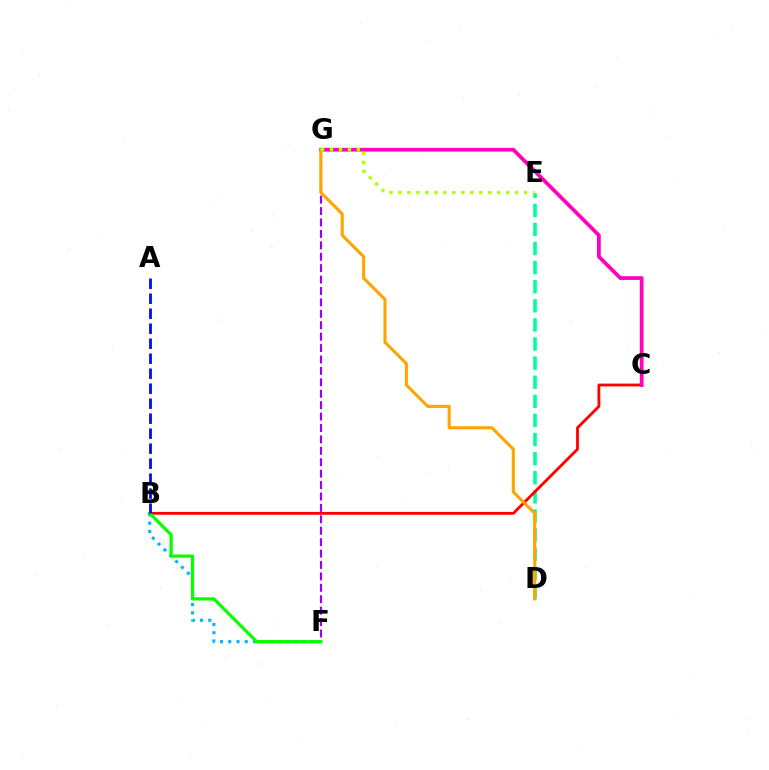{('B', 'F'): [{'color': '#00b5ff', 'line_style': 'dotted', 'thickness': 2.24}, {'color': '#08ff00', 'line_style': 'solid', 'thickness': 2.34}], ('D', 'E'): [{'color': '#00ff9d', 'line_style': 'dashed', 'thickness': 2.59}], ('B', 'C'): [{'color': '#ff0000', 'line_style': 'solid', 'thickness': 2.03}], ('C', 'G'): [{'color': '#ff00bd', 'line_style': 'solid', 'thickness': 2.7}], ('F', 'G'): [{'color': '#9b00ff', 'line_style': 'dashed', 'thickness': 1.55}], ('D', 'G'): [{'color': '#ffa500', 'line_style': 'solid', 'thickness': 2.23}], ('E', 'G'): [{'color': '#b3ff00', 'line_style': 'dotted', 'thickness': 2.44}], ('A', 'B'): [{'color': '#0010ff', 'line_style': 'dashed', 'thickness': 2.04}]}